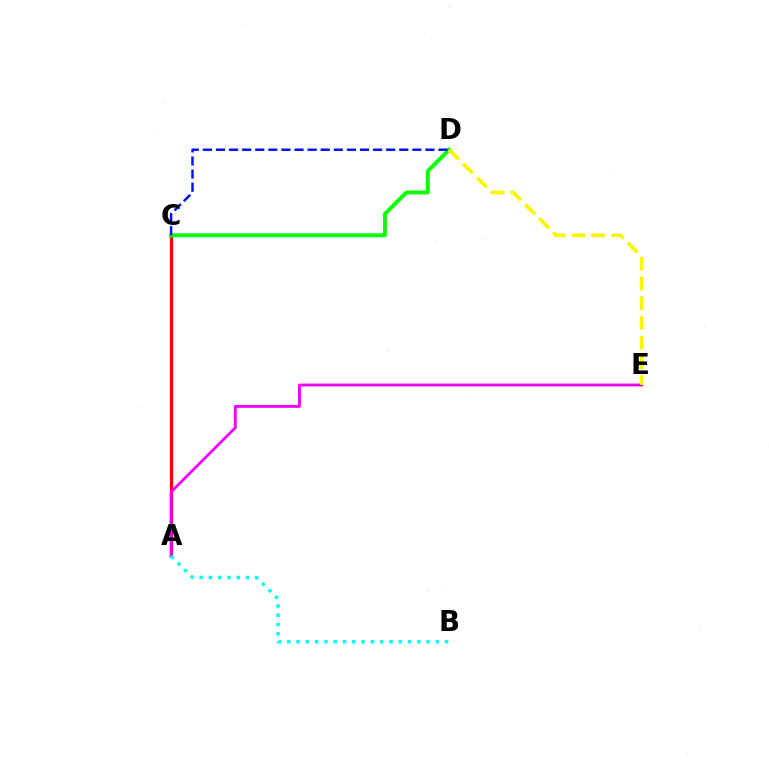{('A', 'C'): [{'color': '#ff0000', 'line_style': 'solid', 'thickness': 2.28}], ('A', 'E'): [{'color': '#ee00ff', 'line_style': 'solid', 'thickness': 2.04}], ('C', 'D'): [{'color': '#08ff00', 'line_style': 'solid', 'thickness': 2.8}, {'color': '#0010ff', 'line_style': 'dashed', 'thickness': 1.78}], ('A', 'B'): [{'color': '#00fff6', 'line_style': 'dotted', 'thickness': 2.52}], ('D', 'E'): [{'color': '#fcf500', 'line_style': 'dashed', 'thickness': 2.68}]}